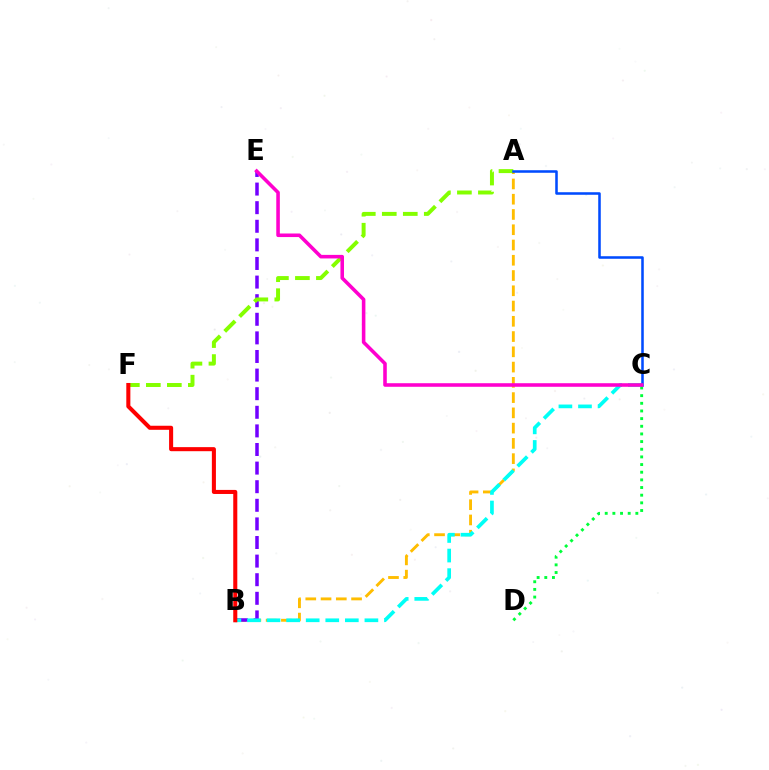{('A', 'B'): [{'color': '#ffbd00', 'line_style': 'dashed', 'thickness': 2.07}], ('B', 'E'): [{'color': '#7200ff', 'line_style': 'dashed', 'thickness': 2.53}], ('A', 'F'): [{'color': '#84ff00', 'line_style': 'dashed', 'thickness': 2.85}], ('B', 'C'): [{'color': '#00fff6', 'line_style': 'dashed', 'thickness': 2.66}], ('A', 'C'): [{'color': '#004bff', 'line_style': 'solid', 'thickness': 1.83}], ('C', 'D'): [{'color': '#00ff39', 'line_style': 'dotted', 'thickness': 2.08}], ('B', 'F'): [{'color': '#ff0000', 'line_style': 'solid', 'thickness': 2.92}], ('C', 'E'): [{'color': '#ff00cf', 'line_style': 'solid', 'thickness': 2.57}]}